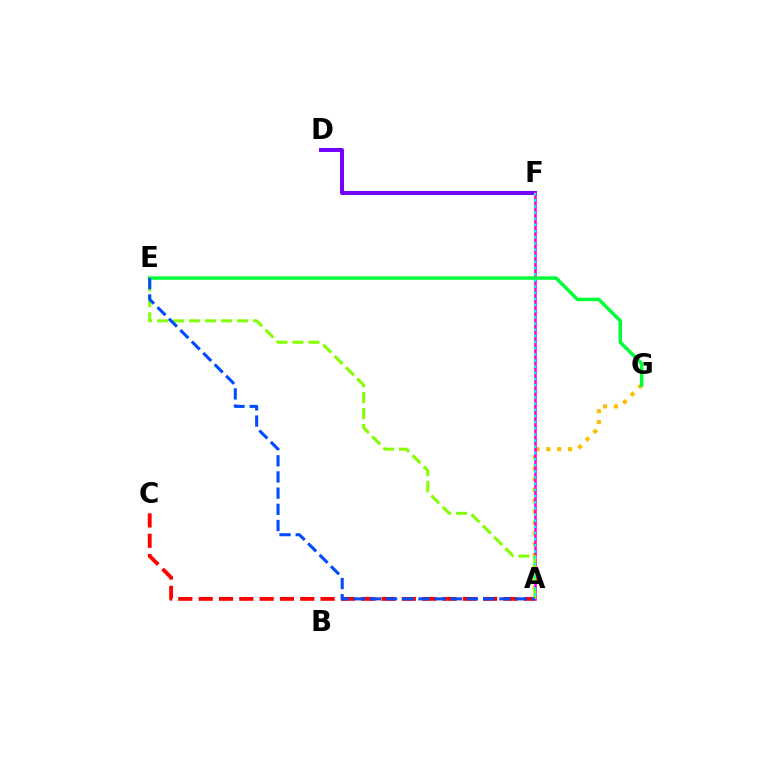{('A', 'G'): [{'color': '#ffbd00', 'line_style': 'dotted', 'thickness': 2.95}], ('A', 'C'): [{'color': '#ff0000', 'line_style': 'dashed', 'thickness': 2.76}], ('D', 'F'): [{'color': '#7200ff', 'line_style': 'solid', 'thickness': 2.85}], ('A', 'F'): [{'color': '#ff00cf', 'line_style': 'solid', 'thickness': 1.87}, {'color': '#00fff6', 'line_style': 'dotted', 'thickness': 1.67}], ('E', 'G'): [{'color': '#00ff39', 'line_style': 'solid', 'thickness': 2.5}], ('A', 'E'): [{'color': '#84ff00', 'line_style': 'dashed', 'thickness': 2.17}, {'color': '#004bff', 'line_style': 'dashed', 'thickness': 2.2}]}